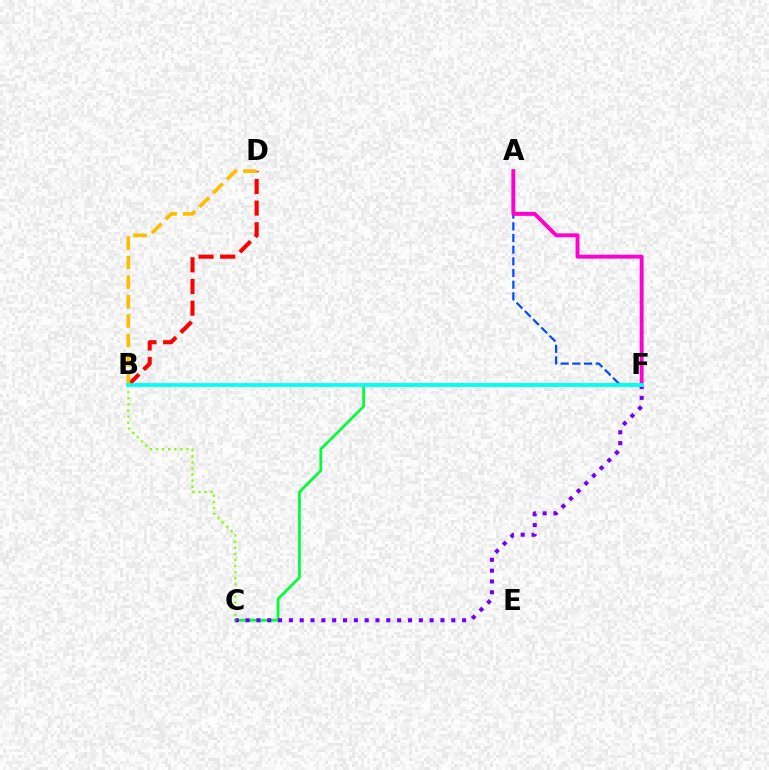{('B', 'D'): [{'color': '#ff0000', 'line_style': 'dashed', 'thickness': 2.94}, {'color': '#ffbd00', 'line_style': 'dashed', 'thickness': 2.65}], ('C', 'F'): [{'color': '#00ff39', 'line_style': 'solid', 'thickness': 1.99}, {'color': '#7200ff', 'line_style': 'dotted', 'thickness': 2.94}], ('A', 'F'): [{'color': '#004bff', 'line_style': 'dashed', 'thickness': 1.59}, {'color': '#ff00cf', 'line_style': 'solid', 'thickness': 2.81}], ('B', 'C'): [{'color': '#84ff00', 'line_style': 'dotted', 'thickness': 1.65}], ('B', 'F'): [{'color': '#00fff6', 'line_style': 'solid', 'thickness': 2.71}]}